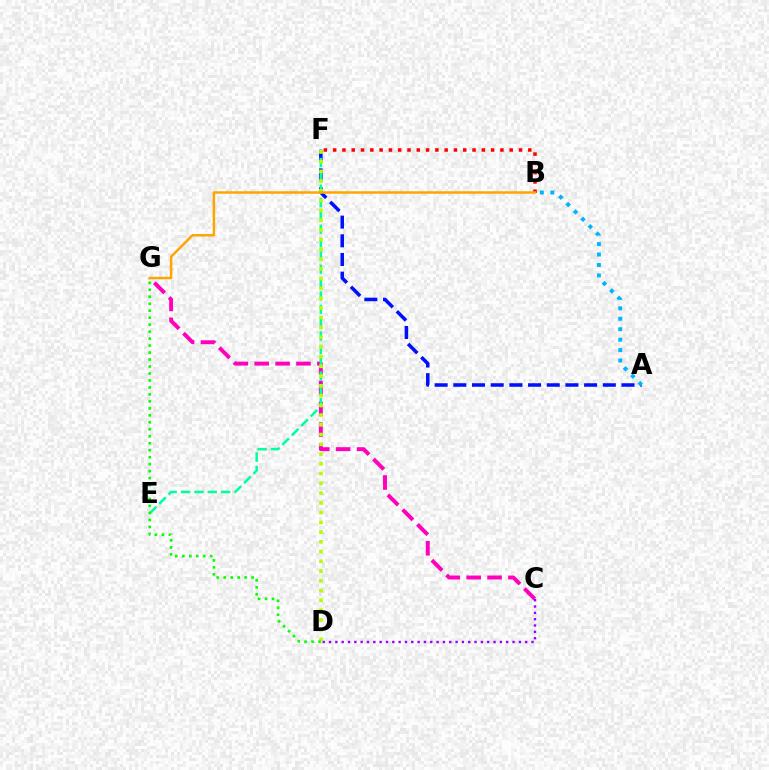{('C', 'G'): [{'color': '#ff00bd', 'line_style': 'dashed', 'thickness': 2.84}], ('A', 'F'): [{'color': '#0010ff', 'line_style': 'dashed', 'thickness': 2.54}], ('C', 'D'): [{'color': '#9b00ff', 'line_style': 'dotted', 'thickness': 1.72}], ('A', 'B'): [{'color': '#00b5ff', 'line_style': 'dotted', 'thickness': 2.84}], ('E', 'F'): [{'color': '#00ff9d', 'line_style': 'dashed', 'thickness': 1.81}], ('B', 'F'): [{'color': '#ff0000', 'line_style': 'dotted', 'thickness': 2.52}], ('D', 'F'): [{'color': '#b3ff00', 'line_style': 'dotted', 'thickness': 2.65}], ('B', 'G'): [{'color': '#ffa500', 'line_style': 'solid', 'thickness': 1.79}], ('D', 'G'): [{'color': '#08ff00', 'line_style': 'dotted', 'thickness': 1.9}]}